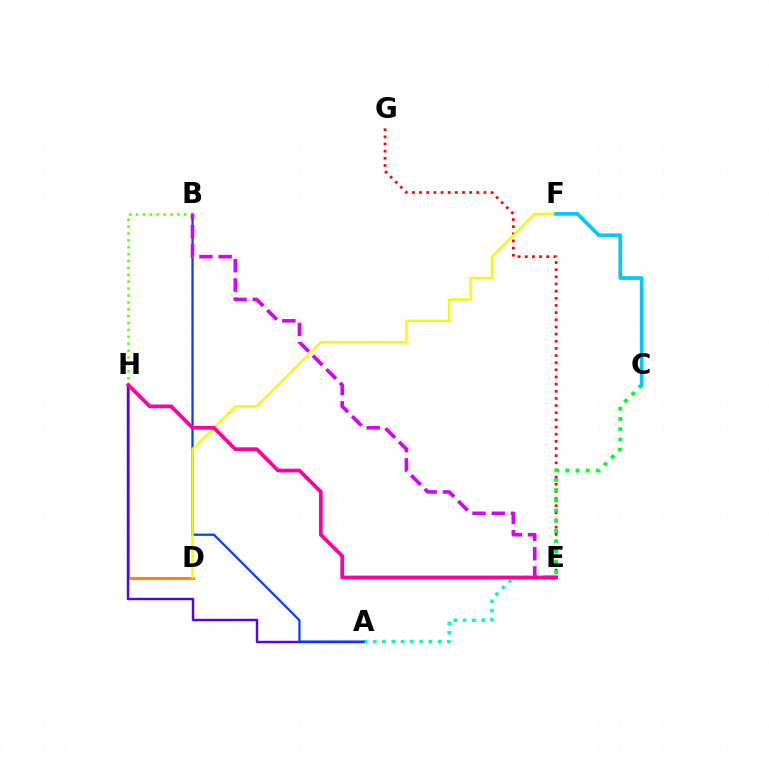{('D', 'H'): [{'color': '#ff8800', 'line_style': 'solid', 'thickness': 2.21}], ('A', 'H'): [{'color': '#4f00ff', 'line_style': 'solid', 'thickness': 1.73}], ('A', 'E'): [{'color': '#00ffaf', 'line_style': 'dotted', 'thickness': 2.52}], ('E', 'G'): [{'color': '#ff0000', 'line_style': 'dotted', 'thickness': 1.94}], ('A', 'B'): [{'color': '#003fff', 'line_style': 'solid', 'thickness': 1.6}], ('C', 'E'): [{'color': '#00ff27', 'line_style': 'dotted', 'thickness': 2.78}], ('B', 'H'): [{'color': '#66ff00', 'line_style': 'dotted', 'thickness': 1.87}], ('B', 'E'): [{'color': '#d600ff', 'line_style': 'dashed', 'thickness': 2.61}], ('D', 'F'): [{'color': '#eeff00', 'line_style': 'solid', 'thickness': 1.71}], ('C', 'F'): [{'color': '#00c7ff', 'line_style': 'solid', 'thickness': 2.67}], ('E', 'H'): [{'color': '#ff00a0', 'line_style': 'solid', 'thickness': 2.69}]}